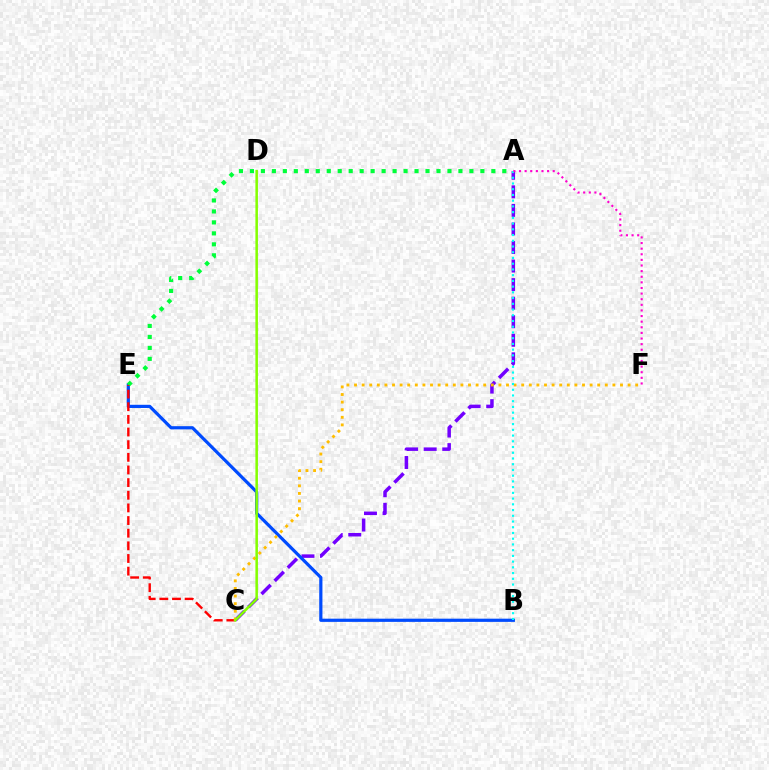{('A', 'C'): [{'color': '#7200ff', 'line_style': 'dashed', 'thickness': 2.52}], ('B', 'E'): [{'color': '#004bff', 'line_style': 'solid', 'thickness': 2.3}], ('A', 'E'): [{'color': '#00ff39', 'line_style': 'dotted', 'thickness': 2.98}], ('C', 'E'): [{'color': '#ff0000', 'line_style': 'dashed', 'thickness': 1.72}], ('C', 'F'): [{'color': '#ffbd00', 'line_style': 'dotted', 'thickness': 2.06}], ('A', 'B'): [{'color': '#00fff6', 'line_style': 'dotted', 'thickness': 1.56}], ('A', 'F'): [{'color': '#ff00cf', 'line_style': 'dotted', 'thickness': 1.53}], ('C', 'D'): [{'color': '#84ff00', 'line_style': 'solid', 'thickness': 1.82}]}